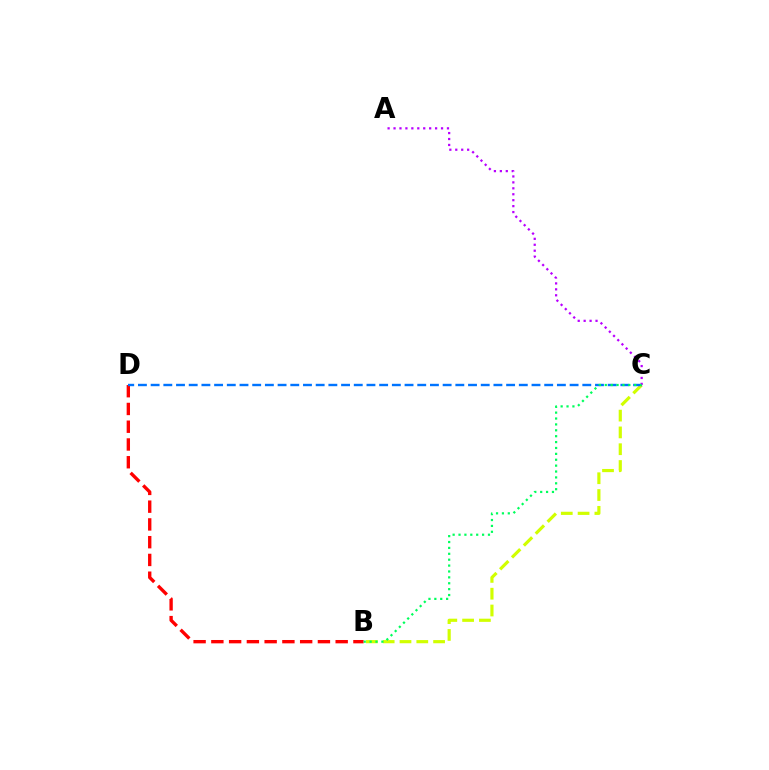{('B', 'D'): [{'color': '#ff0000', 'line_style': 'dashed', 'thickness': 2.41}], ('B', 'C'): [{'color': '#d1ff00', 'line_style': 'dashed', 'thickness': 2.28}, {'color': '#00ff5c', 'line_style': 'dotted', 'thickness': 1.6}], ('C', 'D'): [{'color': '#0074ff', 'line_style': 'dashed', 'thickness': 1.72}], ('A', 'C'): [{'color': '#b900ff', 'line_style': 'dotted', 'thickness': 1.61}]}